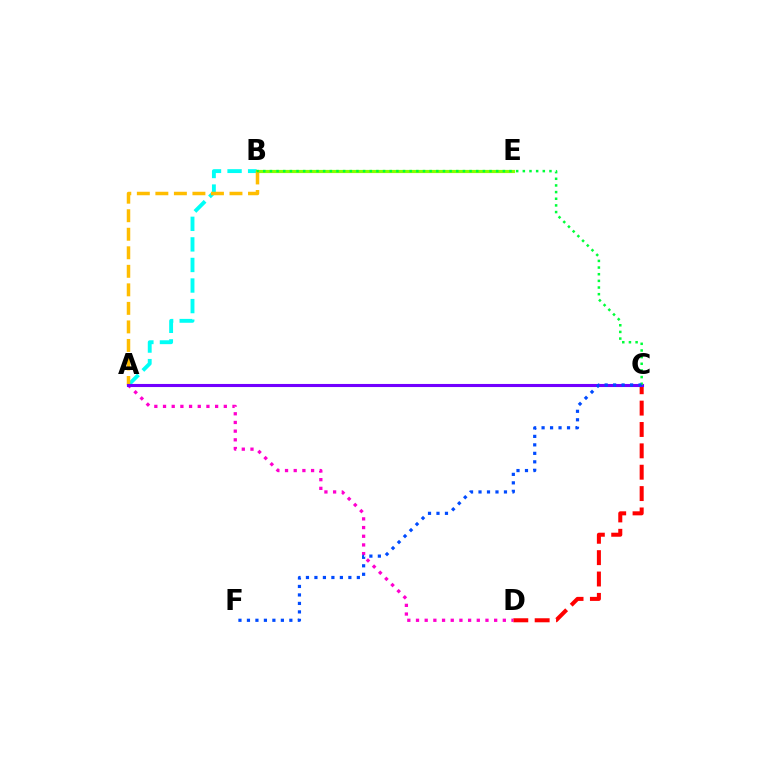{('A', 'B'): [{'color': '#00fff6', 'line_style': 'dashed', 'thickness': 2.79}, {'color': '#ffbd00', 'line_style': 'dashed', 'thickness': 2.52}], ('C', 'D'): [{'color': '#ff0000', 'line_style': 'dashed', 'thickness': 2.9}], ('B', 'E'): [{'color': '#84ff00', 'line_style': 'solid', 'thickness': 2.28}], ('A', 'D'): [{'color': '#ff00cf', 'line_style': 'dotted', 'thickness': 2.36}], ('A', 'C'): [{'color': '#7200ff', 'line_style': 'solid', 'thickness': 2.22}], ('B', 'C'): [{'color': '#00ff39', 'line_style': 'dotted', 'thickness': 1.81}], ('C', 'F'): [{'color': '#004bff', 'line_style': 'dotted', 'thickness': 2.3}]}